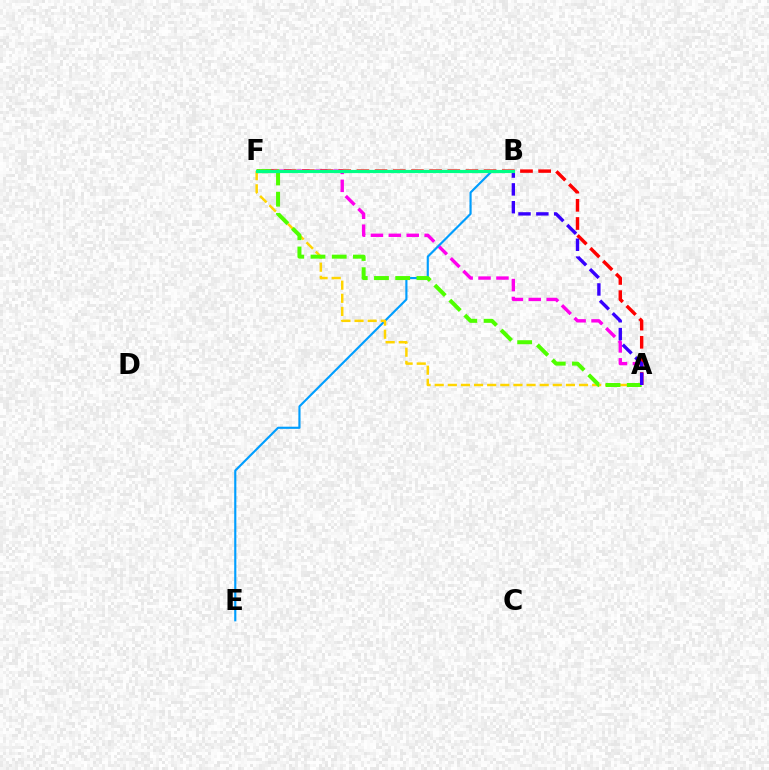{('A', 'F'): [{'color': '#ff00ed', 'line_style': 'dashed', 'thickness': 2.43}, {'color': '#ff0000', 'line_style': 'dashed', 'thickness': 2.47}, {'color': '#ffd500', 'line_style': 'dashed', 'thickness': 1.78}, {'color': '#4fff00', 'line_style': 'dashed', 'thickness': 2.88}], ('B', 'E'): [{'color': '#009eff', 'line_style': 'solid', 'thickness': 1.55}], ('A', 'B'): [{'color': '#3700ff', 'line_style': 'dashed', 'thickness': 2.42}], ('B', 'F'): [{'color': '#00ff86', 'line_style': 'solid', 'thickness': 2.29}]}